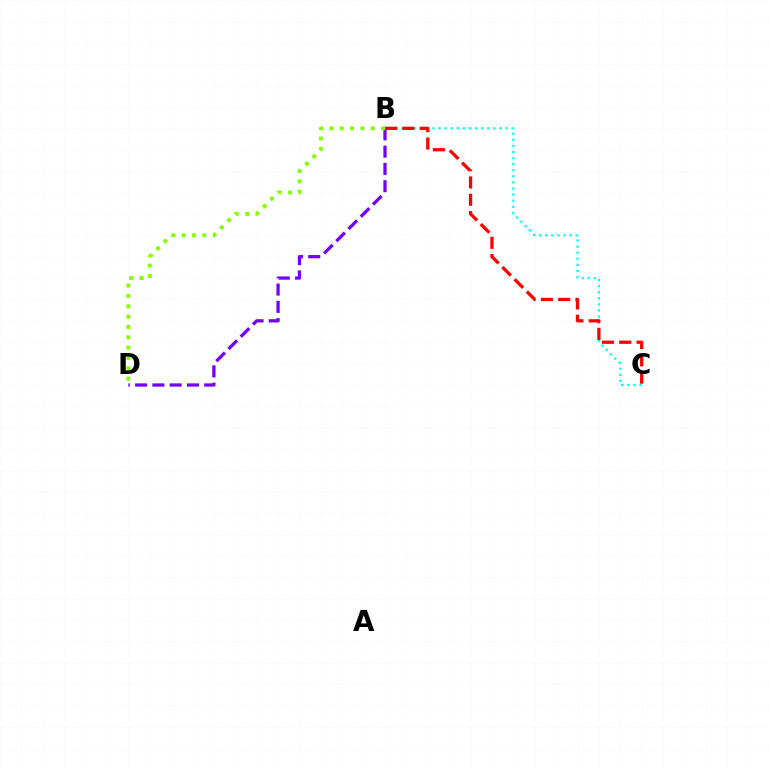{('B', 'C'): [{'color': '#00fff6', 'line_style': 'dotted', 'thickness': 1.66}, {'color': '#ff0000', 'line_style': 'dashed', 'thickness': 2.35}], ('B', 'D'): [{'color': '#7200ff', 'line_style': 'dashed', 'thickness': 2.35}, {'color': '#84ff00', 'line_style': 'dotted', 'thickness': 2.81}]}